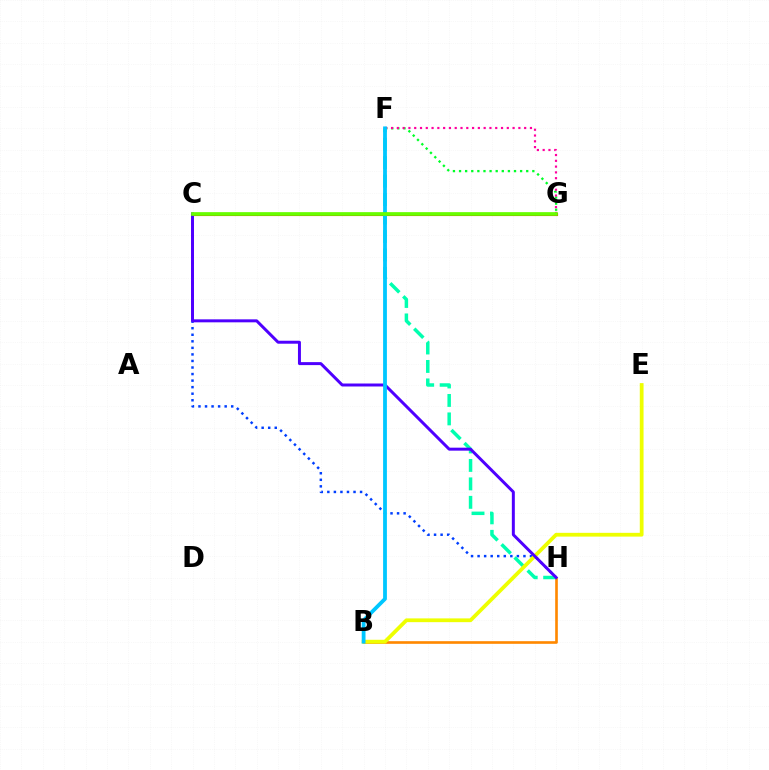{('B', 'H'): [{'color': '#ff8800', 'line_style': 'solid', 'thickness': 1.9}], ('C', 'H'): [{'color': '#003fff', 'line_style': 'dotted', 'thickness': 1.78}, {'color': '#4f00ff', 'line_style': 'solid', 'thickness': 2.14}], ('F', 'G'): [{'color': '#00ff27', 'line_style': 'dotted', 'thickness': 1.66}, {'color': '#ff00a0', 'line_style': 'dotted', 'thickness': 1.57}], ('C', 'G'): [{'color': '#d600ff', 'line_style': 'dotted', 'thickness': 1.84}, {'color': '#ff0000', 'line_style': 'solid', 'thickness': 2.24}, {'color': '#66ff00', 'line_style': 'solid', 'thickness': 2.66}], ('F', 'H'): [{'color': '#00ffaf', 'line_style': 'dashed', 'thickness': 2.51}], ('B', 'E'): [{'color': '#eeff00', 'line_style': 'solid', 'thickness': 2.71}], ('B', 'F'): [{'color': '#00c7ff', 'line_style': 'solid', 'thickness': 2.73}]}